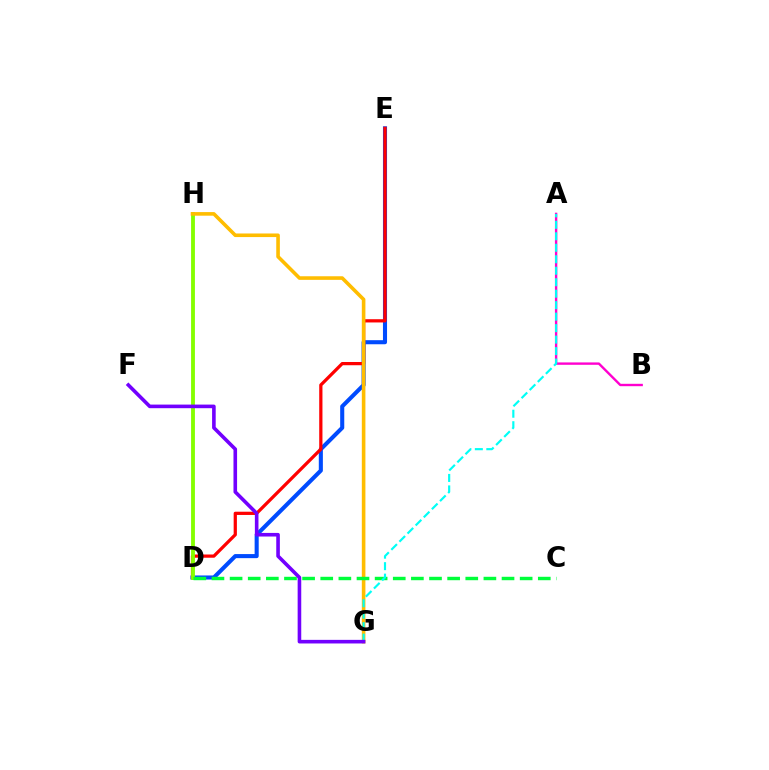{('D', 'E'): [{'color': '#004bff', 'line_style': 'solid', 'thickness': 2.93}, {'color': '#ff0000', 'line_style': 'solid', 'thickness': 2.33}], ('D', 'H'): [{'color': '#84ff00', 'line_style': 'solid', 'thickness': 2.76}], ('G', 'H'): [{'color': '#ffbd00', 'line_style': 'solid', 'thickness': 2.59}], ('C', 'D'): [{'color': '#00ff39', 'line_style': 'dashed', 'thickness': 2.46}], ('A', 'B'): [{'color': '#ff00cf', 'line_style': 'solid', 'thickness': 1.71}], ('A', 'G'): [{'color': '#00fff6', 'line_style': 'dashed', 'thickness': 1.56}], ('F', 'G'): [{'color': '#7200ff', 'line_style': 'solid', 'thickness': 2.59}]}